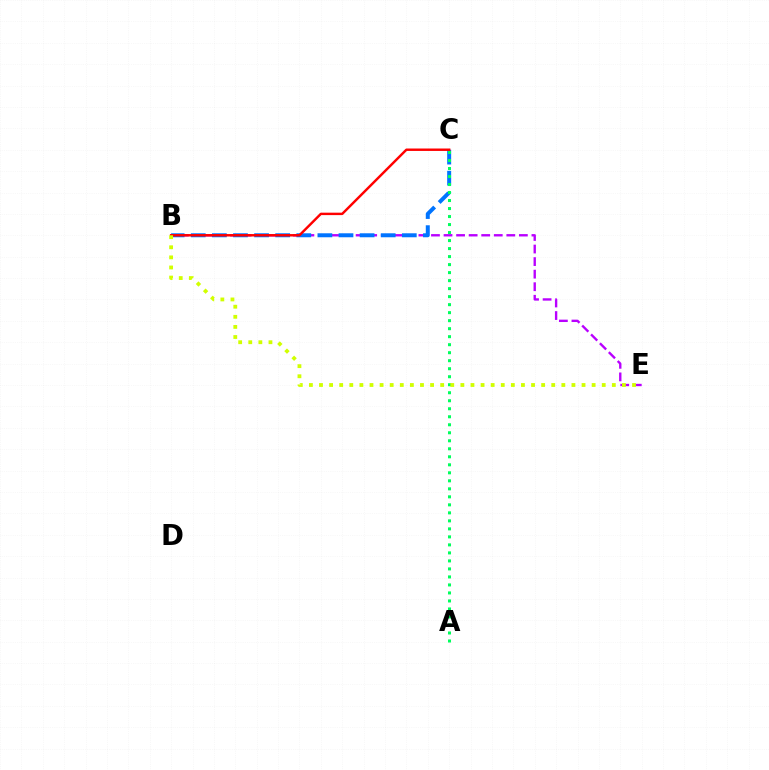{('B', 'E'): [{'color': '#b900ff', 'line_style': 'dashed', 'thickness': 1.71}, {'color': '#d1ff00', 'line_style': 'dotted', 'thickness': 2.74}], ('B', 'C'): [{'color': '#0074ff', 'line_style': 'dashed', 'thickness': 2.87}, {'color': '#ff0000', 'line_style': 'solid', 'thickness': 1.75}], ('A', 'C'): [{'color': '#00ff5c', 'line_style': 'dotted', 'thickness': 2.18}]}